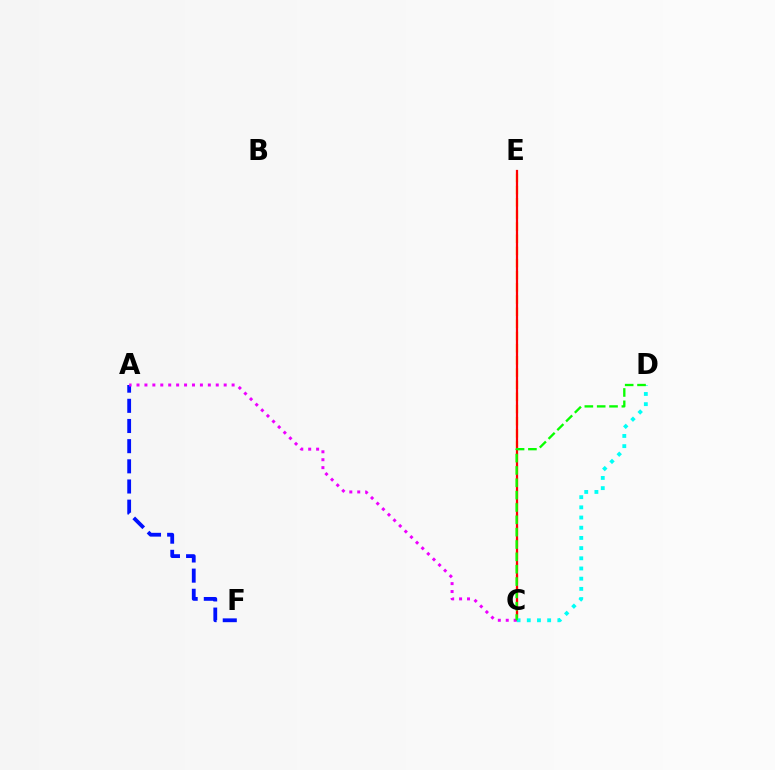{('C', 'E'): [{'color': '#fcf500', 'line_style': 'dashed', 'thickness': 1.65}, {'color': '#ff0000', 'line_style': 'solid', 'thickness': 1.61}], ('C', 'D'): [{'color': '#00fff6', 'line_style': 'dotted', 'thickness': 2.77}, {'color': '#08ff00', 'line_style': 'dashed', 'thickness': 1.68}], ('A', 'F'): [{'color': '#0010ff', 'line_style': 'dashed', 'thickness': 2.74}], ('A', 'C'): [{'color': '#ee00ff', 'line_style': 'dotted', 'thickness': 2.15}]}